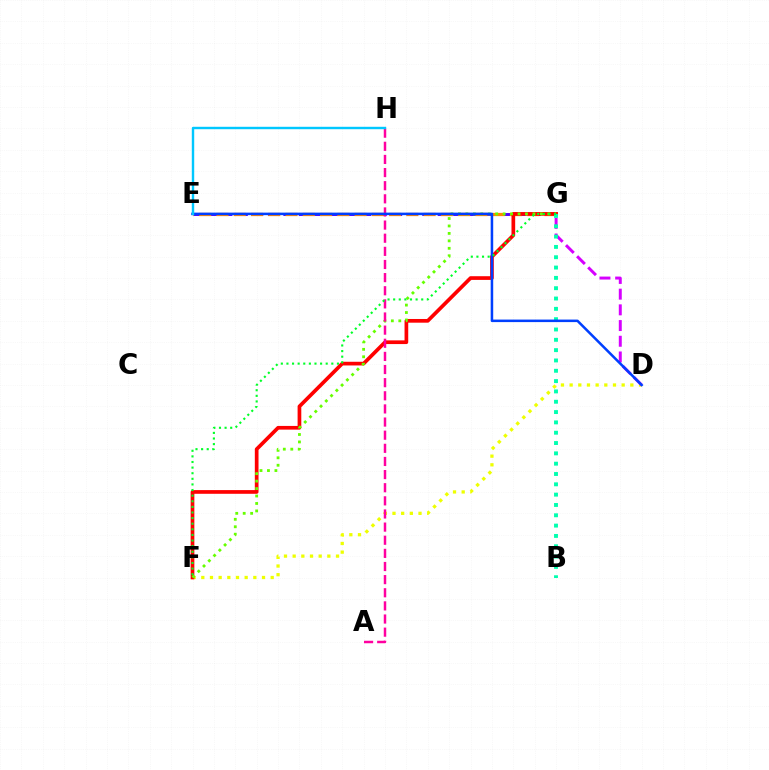{('D', 'F'): [{'color': '#eeff00', 'line_style': 'dotted', 'thickness': 2.36}], ('E', 'G'): [{'color': '#4f00ff', 'line_style': 'dashed', 'thickness': 2.1}, {'color': '#ff8800', 'line_style': 'dashed', 'thickness': 2.35}], ('F', 'G'): [{'color': '#ff0000', 'line_style': 'solid', 'thickness': 2.66}, {'color': '#66ff00', 'line_style': 'dotted', 'thickness': 2.02}, {'color': '#00ff27', 'line_style': 'dotted', 'thickness': 1.52}], ('D', 'G'): [{'color': '#d600ff', 'line_style': 'dashed', 'thickness': 2.13}], ('B', 'G'): [{'color': '#00ffaf', 'line_style': 'dotted', 'thickness': 2.8}], ('A', 'H'): [{'color': '#ff00a0', 'line_style': 'dashed', 'thickness': 1.78}], ('D', 'E'): [{'color': '#003fff', 'line_style': 'solid', 'thickness': 1.82}], ('E', 'H'): [{'color': '#00c7ff', 'line_style': 'solid', 'thickness': 1.74}]}